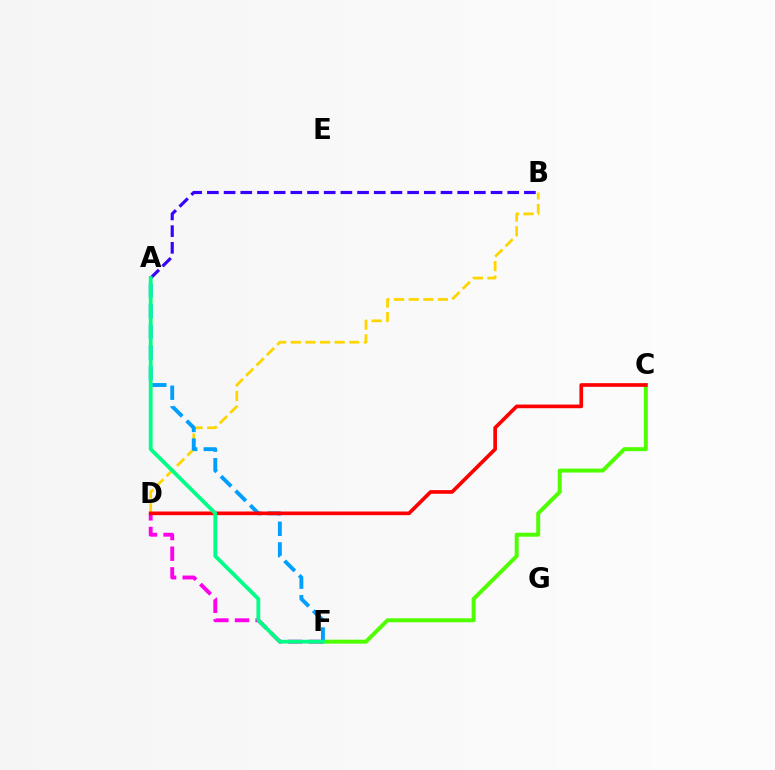{('C', 'F'): [{'color': '#4fff00', 'line_style': 'solid', 'thickness': 2.85}], ('D', 'F'): [{'color': '#ff00ed', 'line_style': 'dashed', 'thickness': 2.8}], ('B', 'D'): [{'color': '#ffd500', 'line_style': 'dashed', 'thickness': 1.98}], ('A', 'F'): [{'color': '#009eff', 'line_style': 'dashed', 'thickness': 2.8}, {'color': '#00ff86', 'line_style': 'solid', 'thickness': 2.73}], ('A', 'B'): [{'color': '#3700ff', 'line_style': 'dashed', 'thickness': 2.27}], ('C', 'D'): [{'color': '#ff0000', 'line_style': 'solid', 'thickness': 2.64}]}